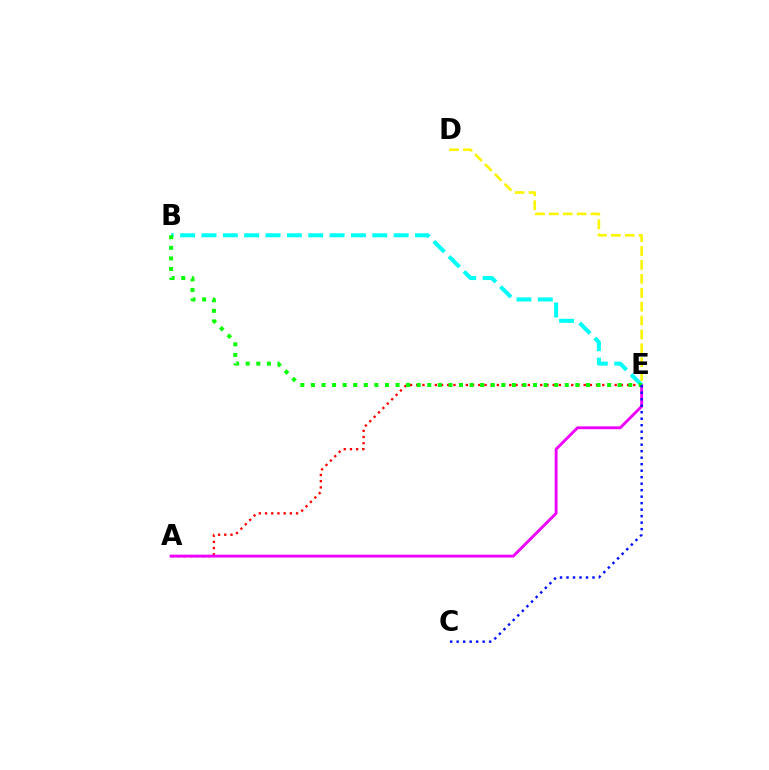{('A', 'E'): [{'color': '#ff0000', 'line_style': 'dotted', 'thickness': 1.68}, {'color': '#ee00ff', 'line_style': 'solid', 'thickness': 2.07}], ('B', 'E'): [{'color': '#00fff6', 'line_style': 'dashed', 'thickness': 2.9}, {'color': '#08ff00', 'line_style': 'dotted', 'thickness': 2.87}], ('D', 'E'): [{'color': '#fcf500', 'line_style': 'dashed', 'thickness': 1.89}], ('C', 'E'): [{'color': '#0010ff', 'line_style': 'dotted', 'thickness': 1.77}]}